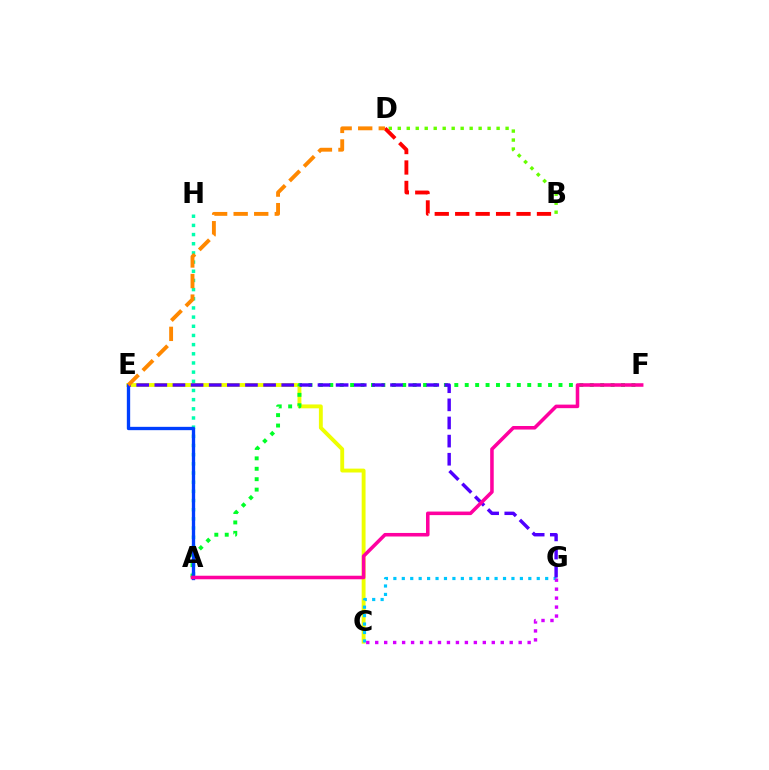{('C', 'E'): [{'color': '#eeff00', 'line_style': 'solid', 'thickness': 2.79}], ('A', 'F'): [{'color': '#00ff27', 'line_style': 'dotted', 'thickness': 2.83}, {'color': '#ff00a0', 'line_style': 'solid', 'thickness': 2.55}], ('C', 'G'): [{'color': '#00c7ff', 'line_style': 'dotted', 'thickness': 2.29}, {'color': '#d600ff', 'line_style': 'dotted', 'thickness': 2.44}], ('A', 'H'): [{'color': '#00ffaf', 'line_style': 'dotted', 'thickness': 2.49}], ('B', 'D'): [{'color': '#66ff00', 'line_style': 'dotted', 'thickness': 2.44}, {'color': '#ff0000', 'line_style': 'dashed', 'thickness': 2.78}], ('A', 'E'): [{'color': '#003fff', 'line_style': 'solid', 'thickness': 2.4}], ('E', 'G'): [{'color': '#4f00ff', 'line_style': 'dashed', 'thickness': 2.46}], ('D', 'E'): [{'color': '#ff8800', 'line_style': 'dashed', 'thickness': 2.79}]}